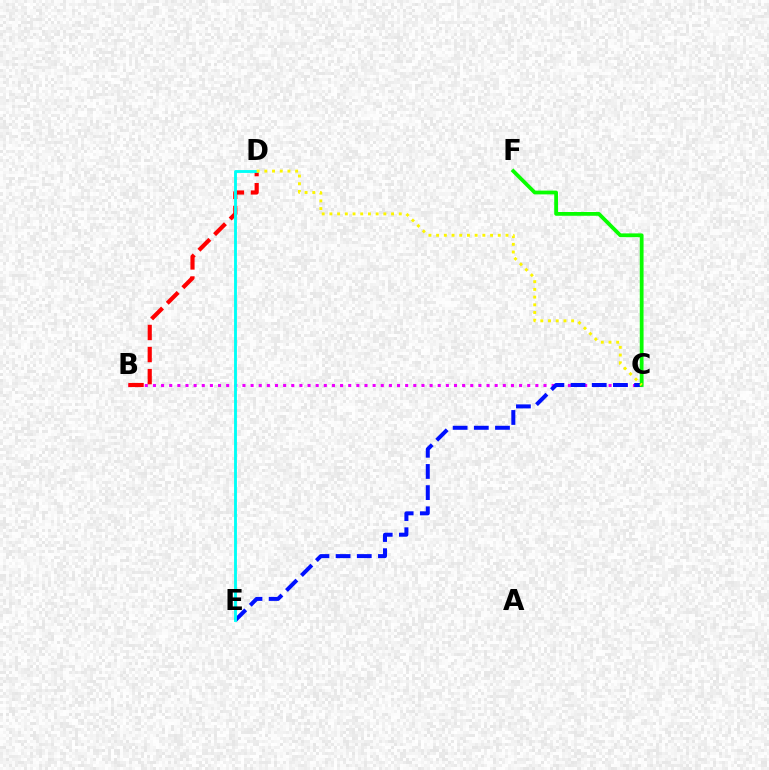{('B', 'C'): [{'color': '#ee00ff', 'line_style': 'dotted', 'thickness': 2.21}], ('B', 'D'): [{'color': '#ff0000', 'line_style': 'dashed', 'thickness': 3.0}], ('C', 'E'): [{'color': '#0010ff', 'line_style': 'dashed', 'thickness': 2.88}], ('C', 'F'): [{'color': '#08ff00', 'line_style': 'solid', 'thickness': 2.72}], ('D', 'E'): [{'color': '#00fff6', 'line_style': 'solid', 'thickness': 2.06}], ('C', 'D'): [{'color': '#fcf500', 'line_style': 'dotted', 'thickness': 2.09}]}